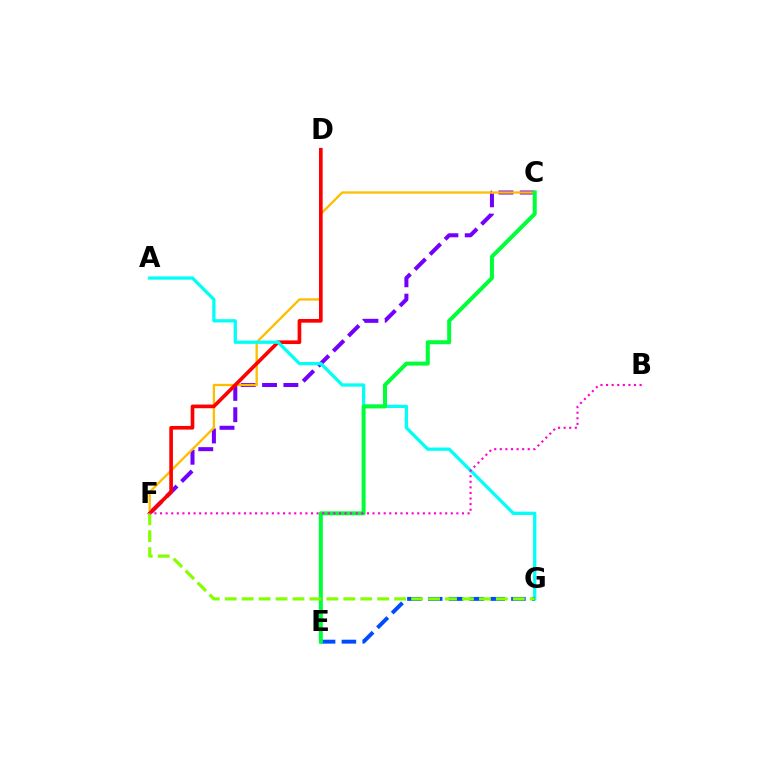{('C', 'F'): [{'color': '#7200ff', 'line_style': 'dashed', 'thickness': 2.9}, {'color': '#ffbd00', 'line_style': 'solid', 'thickness': 1.66}], ('D', 'F'): [{'color': '#ff0000', 'line_style': 'solid', 'thickness': 2.63}], ('A', 'G'): [{'color': '#00fff6', 'line_style': 'solid', 'thickness': 2.35}], ('E', 'G'): [{'color': '#004bff', 'line_style': 'dashed', 'thickness': 2.83}], ('C', 'E'): [{'color': '#00ff39', 'line_style': 'solid', 'thickness': 2.88}], ('F', 'G'): [{'color': '#84ff00', 'line_style': 'dashed', 'thickness': 2.3}], ('B', 'F'): [{'color': '#ff00cf', 'line_style': 'dotted', 'thickness': 1.52}]}